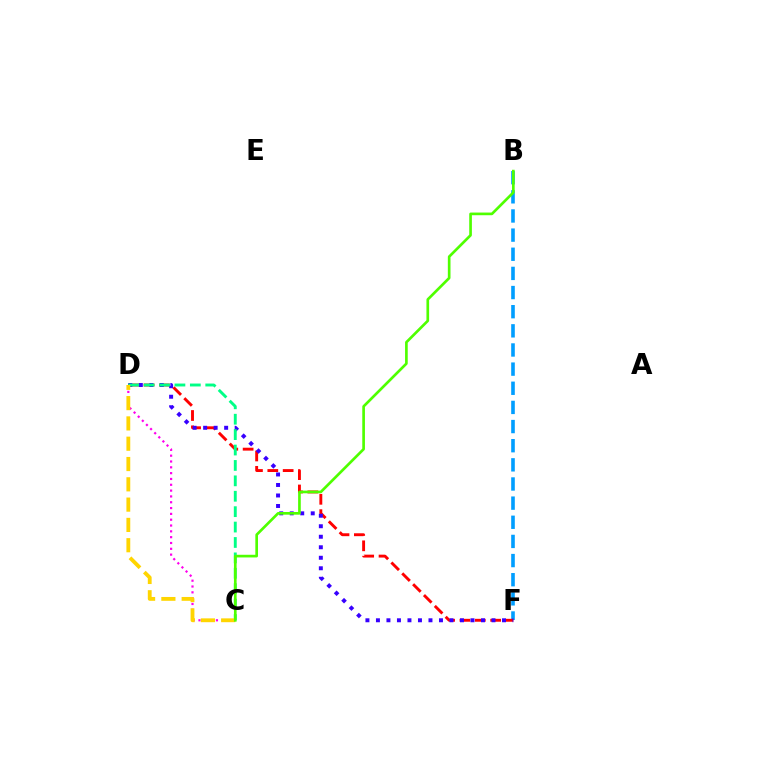{('B', 'F'): [{'color': '#009eff', 'line_style': 'dashed', 'thickness': 2.6}], ('D', 'F'): [{'color': '#ff0000', 'line_style': 'dashed', 'thickness': 2.09}, {'color': '#3700ff', 'line_style': 'dotted', 'thickness': 2.85}], ('C', 'D'): [{'color': '#ff00ed', 'line_style': 'dotted', 'thickness': 1.58}, {'color': '#00ff86', 'line_style': 'dashed', 'thickness': 2.09}, {'color': '#ffd500', 'line_style': 'dashed', 'thickness': 2.76}], ('B', 'C'): [{'color': '#4fff00', 'line_style': 'solid', 'thickness': 1.92}]}